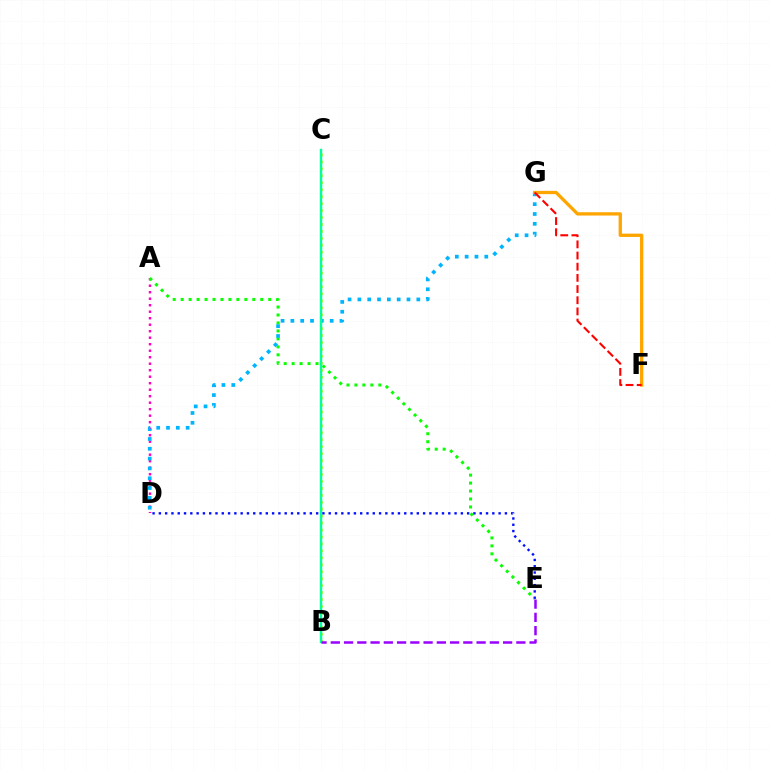{('B', 'C'): [{'color': '#b3ff00', 'line_style': 'dotted', 'thickness': 1.89}, {'color': '#00ff9d', 'line_style': 'solid', 'thickness': 1.76}], ('A', 'D'): [{'color': '#ff00bd', 'line_style': 'dotted', 'thickness': 1.77}], ('A', 'E'): [{'color': '#08ff00', 'line_style': 'dotted', 'thickness': 2.16}], ('D', 'G'): [{'color': '#00b5ff', 'line_style': 'dotted', 'thickness': 2.67}], ('F', 'G'): [{'color': '#ffa500', 'line_style': 'solid', 'thickness': 2.37}, {'color': '#ff0000', 'line_style': 'dashed', 'thickness': 1.52}], ('D', 'E'): [{'color': '#0010ff', 'line_style': 'dotted', 'thickness': 1.71}], ('B', 'E'): [{'color': '#9b00ff', 'line_style': 'dashed', 'thickness': 1.8}]}